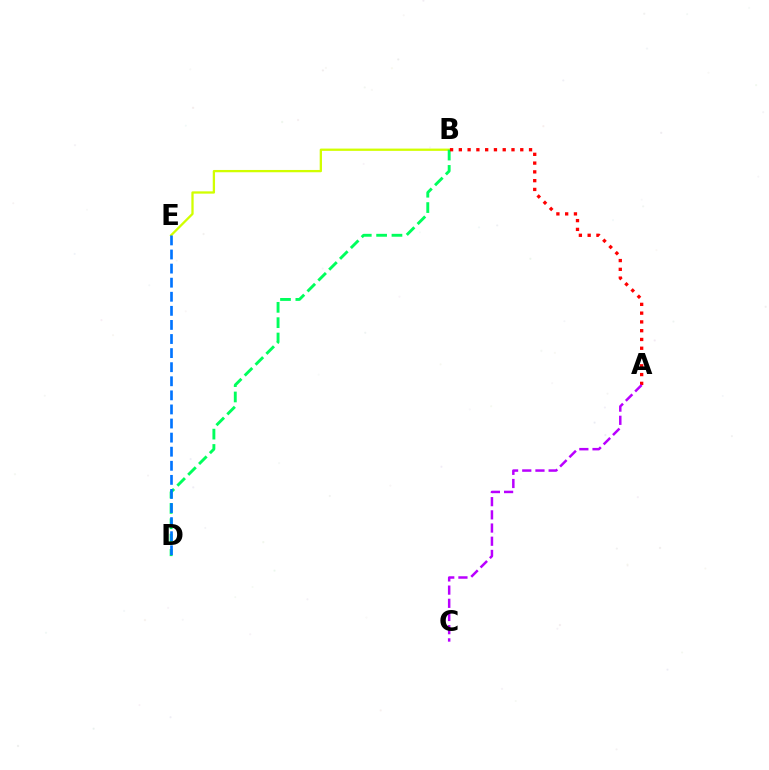{('B', 'E'): [{'color': '#d1ff00', 'line_style': 'solid', 'thickness': 1.65}], ('B', 'D'): [{'color': '#00ff5c', 'line_style': 'dashed', 'thickness': 2.08}], ('D', 'E'): [{'color': '#0074ff', 'line_style': 'dashed', 'thickness': 1.91}], ('A', 'B'): [{'color': '#ff0000', 'line_style': 'dotted', 'thickness': 2.38}], ('A', 'C'): [{'color': '#b900ff', 'line_style': 'dashed', 'thickness': 1.79}]}